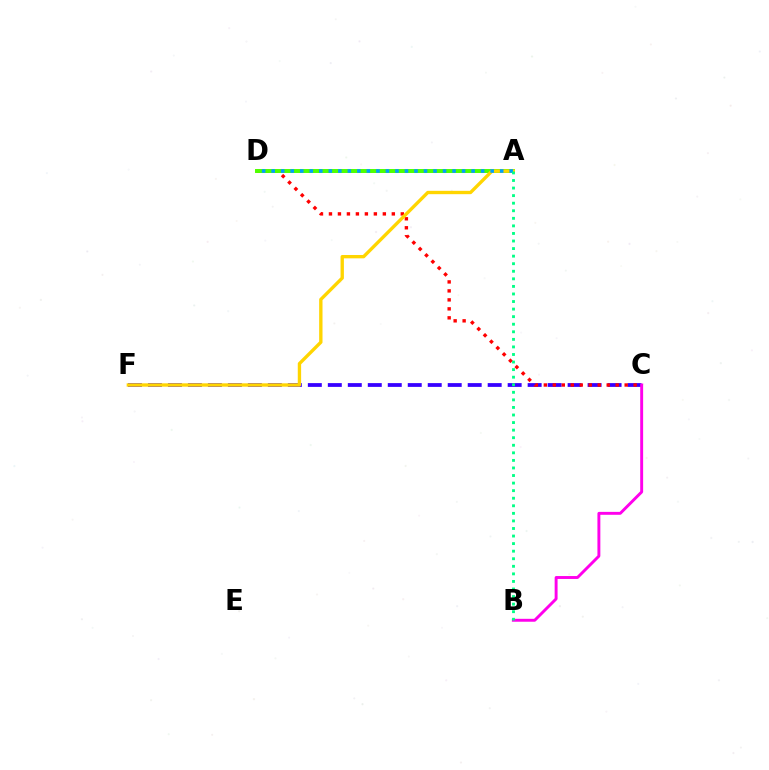{('C', 'F'): [{'color': '#3700ff', 'line_style': 'dashed', 'thickness': 2.71}], ('C', 'D'): [{'color': '#ff0000', 'line_style': 'dotted', 'thickness': 2.44}], ('B', 'C'): [{'color': '#ff00ed', 'line_style': 'solid', 'thickness': 2.1}], ('A', 'D'): [{'color': '#4fff00', 'line_style': 'solid', 'thickness': 2.85}, {'color': '#009eff', 'line_style': 'dotted', 'thickness': 2.59}], ('A', 'F'): [{'color': '#ffd500', 'line_style': 'solid', 'thickness': 2.41}], ('A', 'B'): [{'color': '#00ff86', 'line_style': 'dotted', 'thickness': 2.06}]}